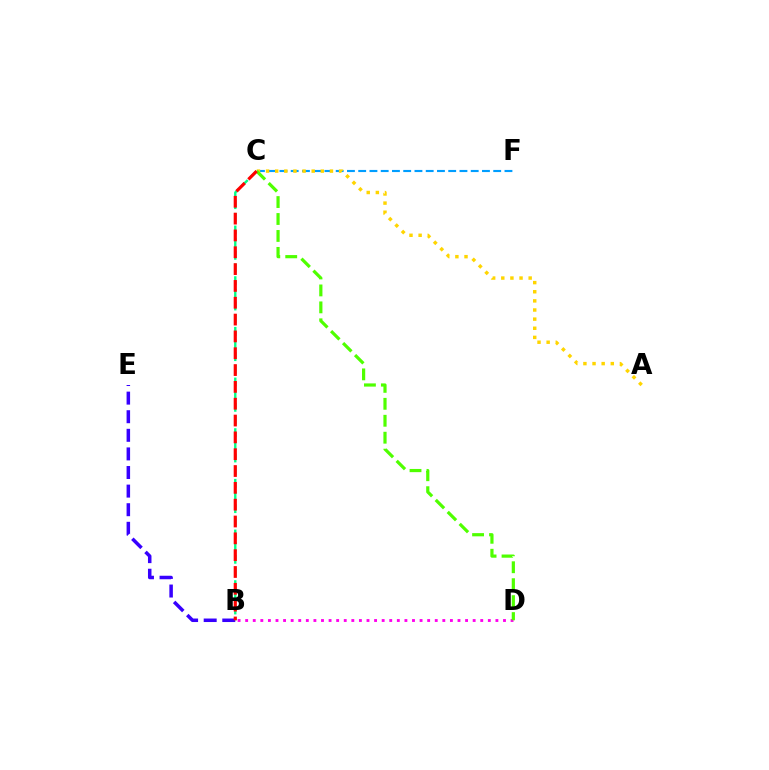{('C', 'F'): [{'color': '#009eff', 'line_style': 'dashed', 'thickness': 1.53}], ('B', 'C'): [{'color': '#00ff86', 'line_style': 'dashed', 'thickness': 1.72}, {'color': '#ff0000', 'line_style': 'dashed', 'thickness': 2.29}], ('B', 'E'): [{'color': '#3700ff', 'line_style': 'dashed', 'thickness': 2.53}], ('B', 'D'): [{'color': '#ff00ed', 'line_style': 'dotted', 'thickness': 2.06}], ('A', 'C'): [{'color': '#ffd500', 'line_style': 'dotted', 'thickness': 2.48}], ('C', 'D'): [{'color': '#4fff00', 'line_style': 'dashed', 'thickness': 2.3}]}